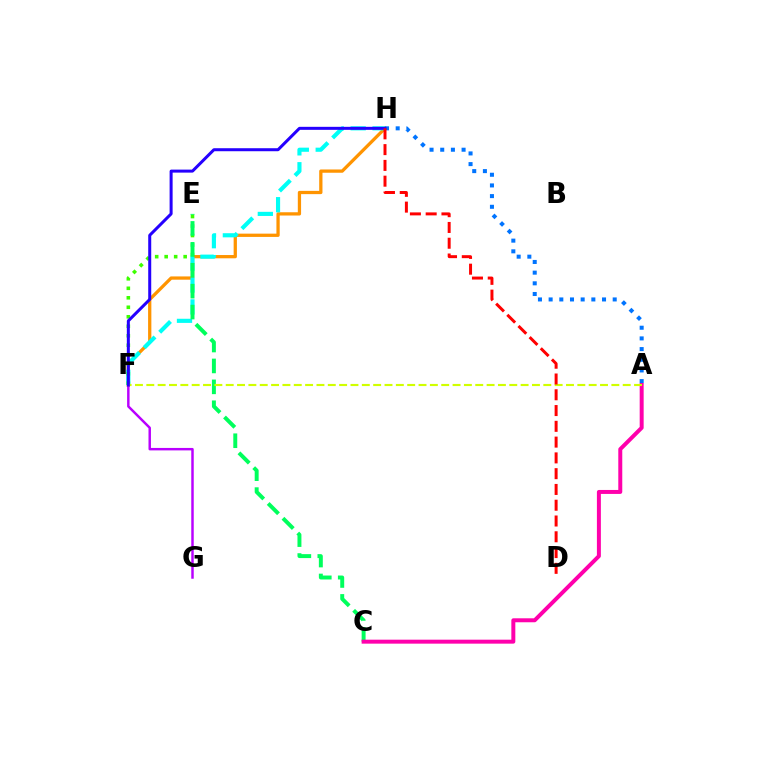{('F', 'H'): [{'color': '#ff9400', 'line_style': 'solid', 'thickness': 2.35}, {'color': '#00fff6', 'line_style': 'dashed', 'thickness': 2.98}, {'color': '#2500ff', 'line_style': 'solid', 'thickness': 2.17}], ('E', 'F'): [{'color': '#3dff00', 'line_style': 'dotted', 'thickness': 2.58}], ('C', 'E'): [{'color': '#00ff5c', 'line_style': 'dashed', 'thickness': 2.84}], ('A', 'H'): [{'color': '#0074ff', 'line_style': 'dotted', 'thickness': 2.9}], ('A', 'C'): [{'color': '#ff00ac', 'line_style': 'solid', 'thickness': 2.86}], ('F', 'G'): [{'color': '#b900ff', 'line_style': 'solid', 'thickness': 1.77}], ('A', 'F'): [{'color': '#d1ff00', 'line_style': 'dashed', 'thickness': 1.54}], ('D', 'H'): [{'color': '#ff0000', 'line_style': 'dashed', 'thickness': 2.14}]}